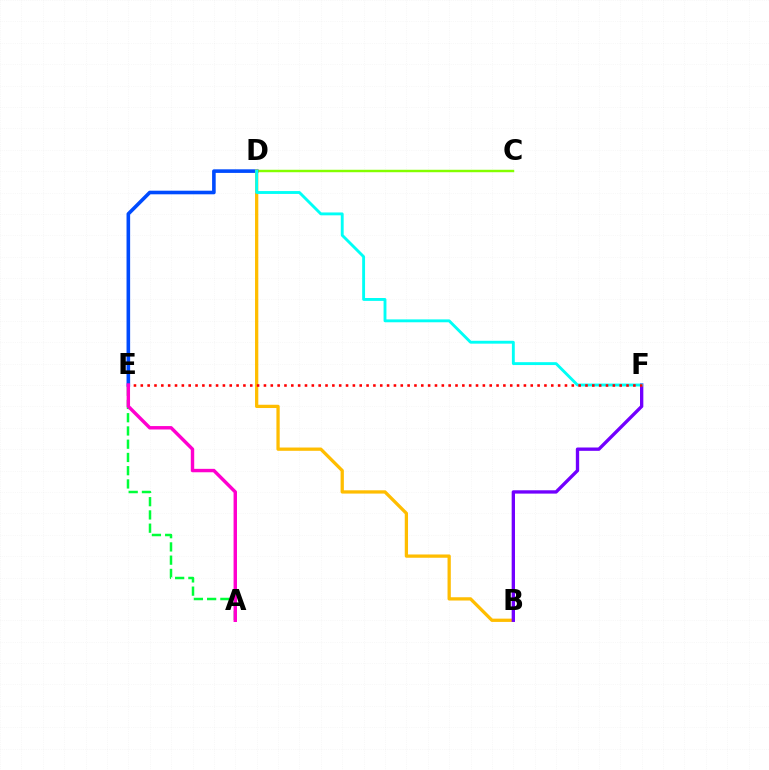{('C', 'D'): [{'color': '#84ff00', 'line_style': 'solid', 'thickness': 1.76}], ('D', 'E'): [{'color': '#004bff', 'line_style': 'solid', 'thickness': 2.59}], ('A', 'E'): [{'color': '#00ff39', 'line_style': 'dashed', 'thickness': 1.8}, {'color': '#ff00cf', 'line_style': 'solid', 'thickness': 2.46}], ('B', 'D'): [{'color': '#ffbd00', 'line_style': 'solid', 'thickness': 2.36}], ('B', 'F'): [{'color': '#7200ff', 'line_style': 'solid', 'thickness': 2.4}], ('D', 'F'): [{'color': '#00fff6', 'line_style': 'solid', 'thickness': 2.07}], ('E', 'F'): [{'color': '#ff0000', 'line_style': 'dotted', 'thickness': 1.86}]}